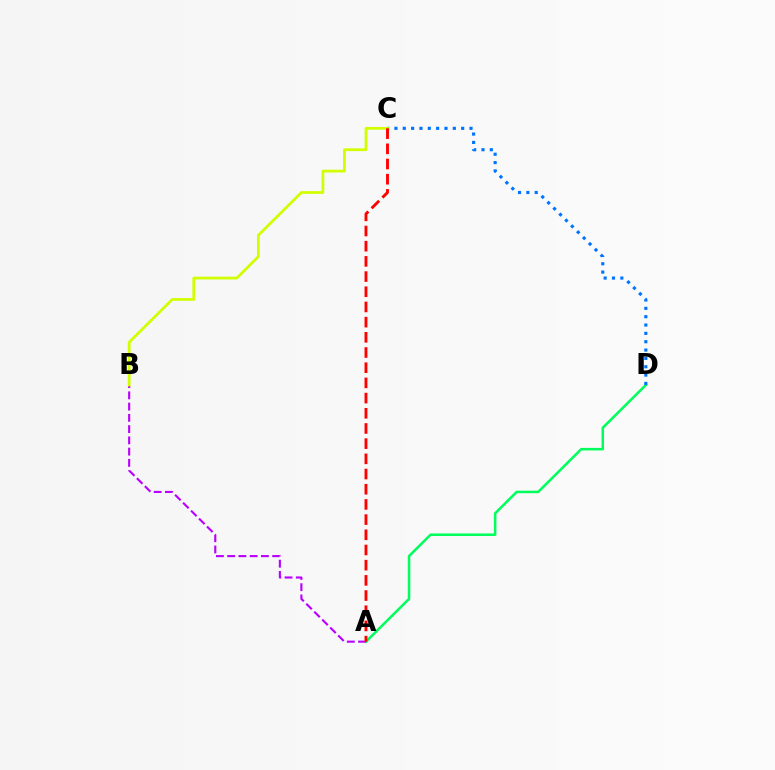{('A', 'D'): [{'color': '#00ff5c', 'line_style': 'solid', 'thickness': 1.83}], ('C', 'D'): [{'color': '#0074ff', 'line_style': 'dotted', 'thickness': 2.27}], ('A', 'B'): [{'color': '#b900ff', 'line_style': 'dashed', 'thickness': 1.53}], ('B', 'C'): [{'color': '#d1ff00', 'line_style': 'solid', 'thickness': 1.98}], ('A', 'C'): [{'color': '#ff0000', 'line_style': 'dashed', 'thickness': 2.06}]}